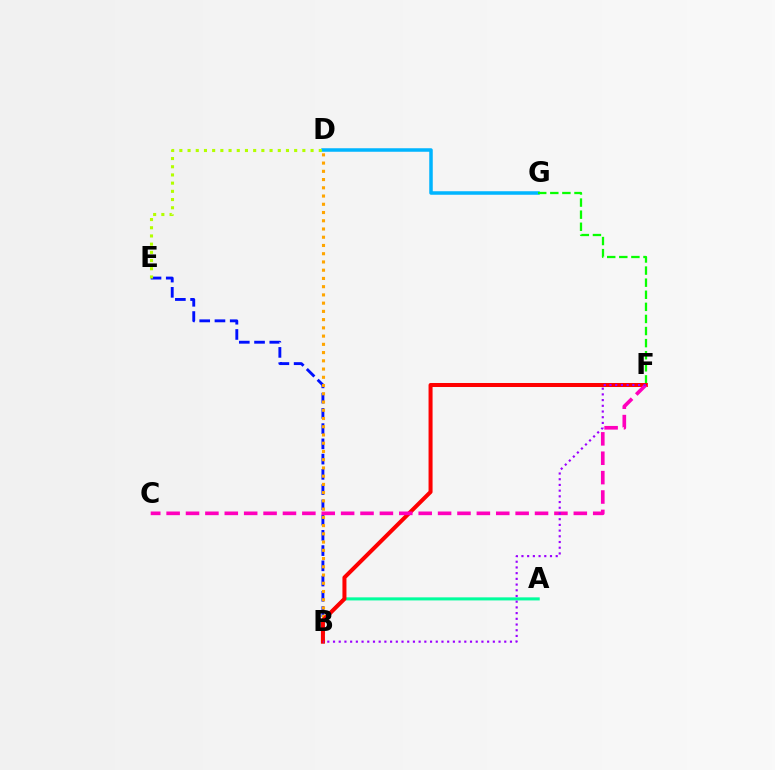{('D', 'G'): [{'color': '#00b5ff', 'line_style': 'solid', 'thickness': 2.53}], ('F', 'G'): [{'color': '#08ff00', 'line_style': 'dashed', 'thickness': 1.64}], ('B', 'E'): [{'color': '#0010ff', 'line_style': 'dashed', 'thickness': 2.07}], ('B', 'D'): [{'color': '#ffa500', 'line_style': 'dotted', 'thickness': 2.24}], ('A', 'B'): [{'color': '#00ff9d', 'line_style': 'solid', 'thickness': 2.21}], ('D', 'E'): [{'color': '#b3ff00', 'line_style': 'dotted', 'thickness': 2.23}], ('B', 'F'): [{'color': '#ff0000', 'line_style': 'solid', 'thickness': 2.89}, {'color': '#9b00ff', 'line_style': 'dotted', 'thickness': 1.55}], ('C', 'F'): [{'color': '#ff00bd', 'line_style': 'dashed', 'thickness': 2.63}]}